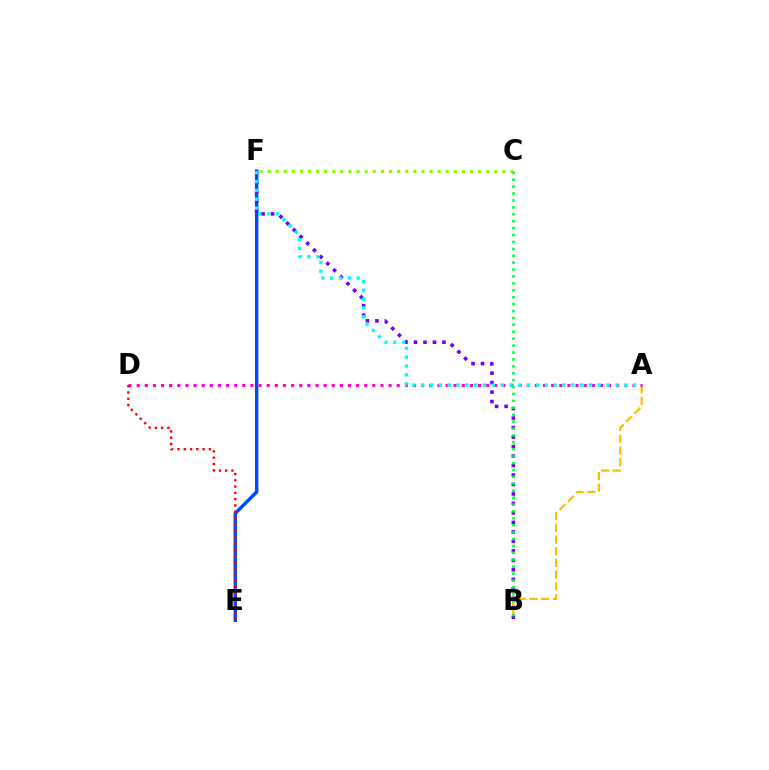{('E', 'F'): [{'color': '#004bff', 'line_style': 'solid', 'thickness': 2.48}], ('A', 'B'): [{'color': '#ffbd00', 'line_style': 'dashed', 'thickness': 1.59}], ('A', 'D'): [{'color': '#ff00cf', 'line_style': 'dotted', 'thickness': 2.21}], ('B', 'F'): [{'color': '#7200ff', 'line_style': 'dotted', 'thickness': 2.58}], ('A', 'F'): [{'color': '#00fff6', 'line_style': 'dotted', 'thickness': 2.4}], ('C', 'F'): [{'color': '#84ff00', 'line_style': 'dotted', 'thickness': 2.2}], ('B', 'C'): [{'color': '#00ff39', 'line_style': 'dotted', 'thickness': 1.88}], ('D', 'E'): [{'color': '#ff0000', 'line_style': 'dotted', 'thickness': 1.71}]}